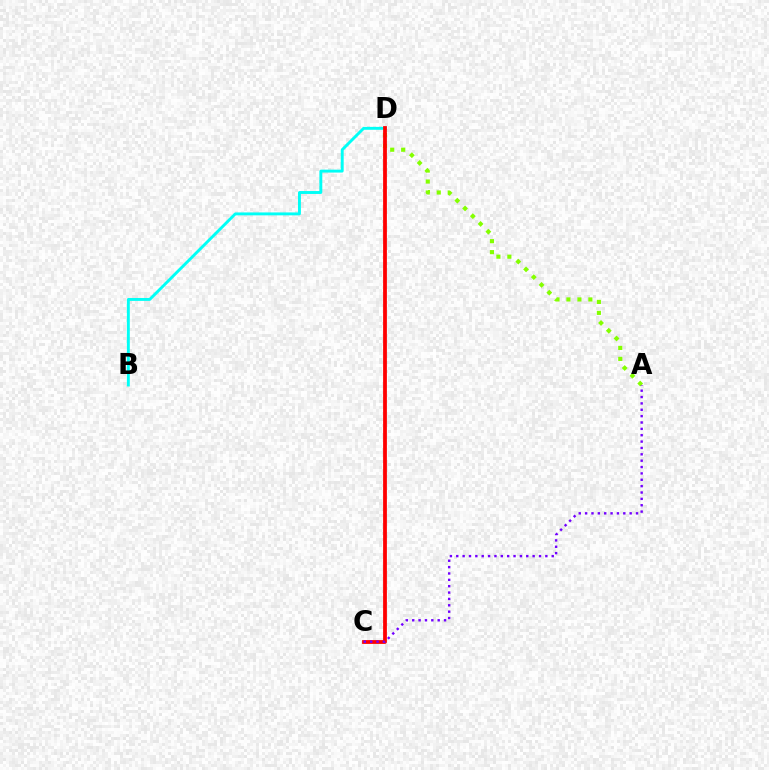{('B', 'D'): [{'color': '#00fff6', 'line_style': 'solid', 'thickness': 2.09}], ('A', 'D'): [{'color': '#84ff00', 'line_style': 'dotted', 'thickness': 2.98}], ('C', 'D'): [{'color': '#ff0000', 'line_style': 'solid', 'thickness': 2.72}], ('A', 'C'): [{'color': '#7200ff', 'line_style': 'dotted', 'thickness': 1.73}]}